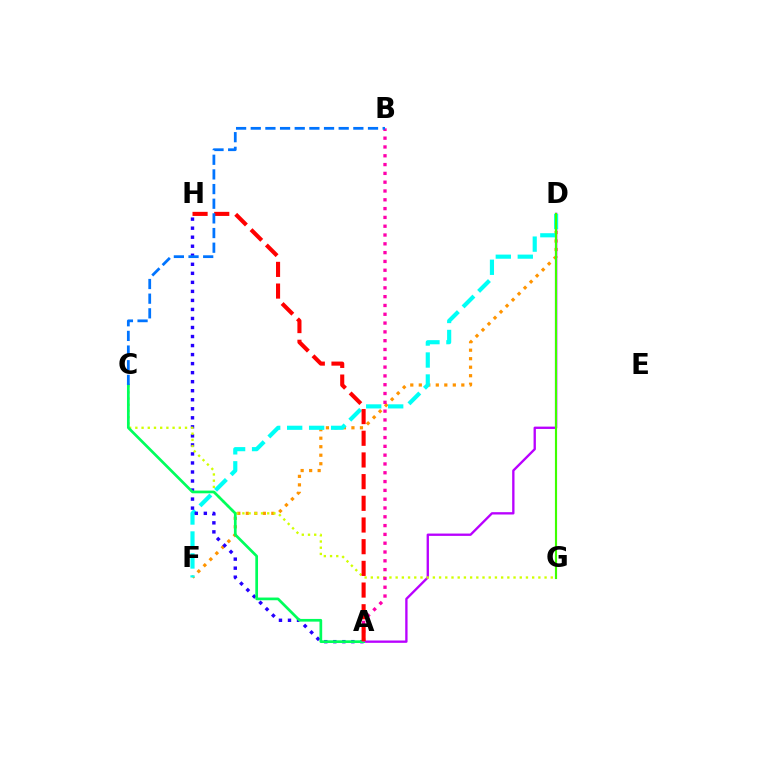{('D', 'F'): [{'color': '#ff9400', 'line_style': 'dotted', 'thickness': 2.31}, {'color': '#00fff6', 'line_style': 'dashed', 'thickness': 2.99}], ('A', 'D'): [{'color': '#b900ff', 'line_style': 'solid', 'thickness': 1.68}], ('A', 'H'): [{'color': '#2500ff', 'line_style': 'dotted', 'thickness': 2.45}, {'color': '#ff0000', 'line_style': 'dashed', 'thickness': 2.95}], ('D', 'G'): [{'color': '#3dff00', 'line_style': 'solid', 'thickness': 1.55}], ('C', 'G'): [{'color': '#d1ff00', 'line_style': 'dotted', 'thickness': 1.69}], ('A', 'C'): [{'color': '#00ff5c', 'line_style': 'solid', 'thickness': 1.95}], ('A', 'B'): [{'color': '#ff00ac', 'line_style': 'dotted', 'thickness': 2.39}], ('B', 'C'): [{'color': '#0074ff', 'line_style': 'dashed', 'thickness': 1.99}]}